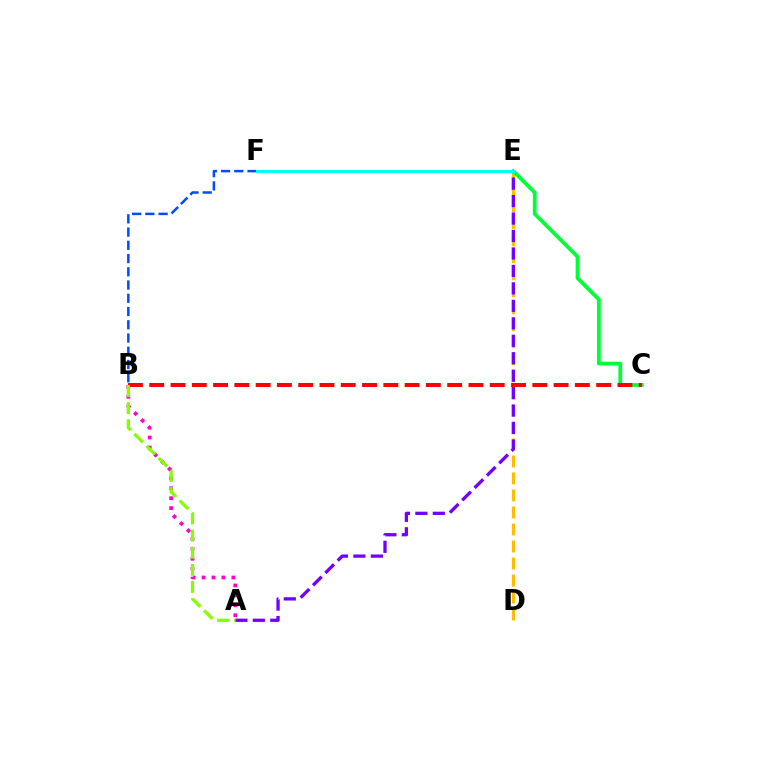{('A', 'B'): [{'color': '#ff00cf', 'line_style': 'dotted', 'thickness': 2.7}, {'color': '#84ff00', 'line_style': 'dashed', 'thickness': 2.33}], ('D', 'E'): [{'color': '#ffbd00', 'line_style': 'dashed', 'thickness': 2.31}], ('A', 'E'): [{'color': '#7200ff', 'line_style': 'dashed', 'thickness': 2.37}], ('C', 'E'): [{'color': '#00ff39', 'line_style': 'solid', 'thickness': 2.72}], ('B', 'F'): [{'color': '#004bff', 'line_style': 'dashed', 'thickness': 1.8}], ('E', 'F'): [{'color': '#00fff6', 'line_style': 'solid', 'thickness': 2.14}], ('B', 'C'): [{'color': '#ff0000', 'line_style': 'dashed', 'thickness': 2.89}]}